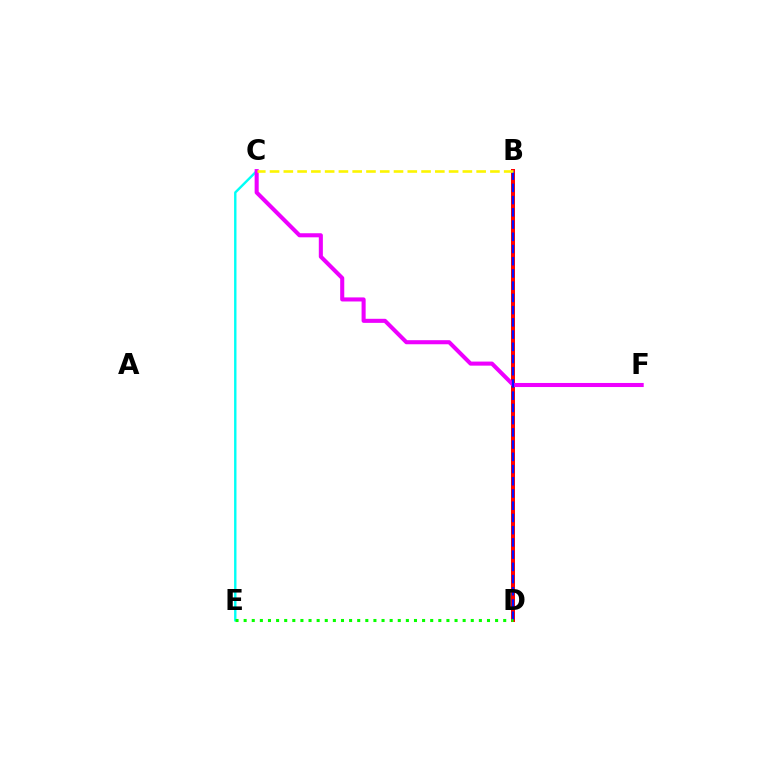{('B', 'D'): [{'color': '#ff0000', 'line_style': 'solid', 'thickness': 2.87}, {'color': '#0010ff', 'line_style': 'dashed', 'thickness': 1.66}], ('C', 'E'): [{'color': '#00fff6', 'line_style': 'solid', 'thickness': 1.72}], ('C', 'F'): [{'color': '#ee00ff', 'line_style': 'solid', 'thickness': 2.93}], ('B', 'C'): [{'color': '#fcf500', 'line_style': 'dashed', 'thickness': 1.87}], ('D', 'E'): [{'color': '#08ff00', 'line_style': 'dotted', 'thickness': 2.2}]}